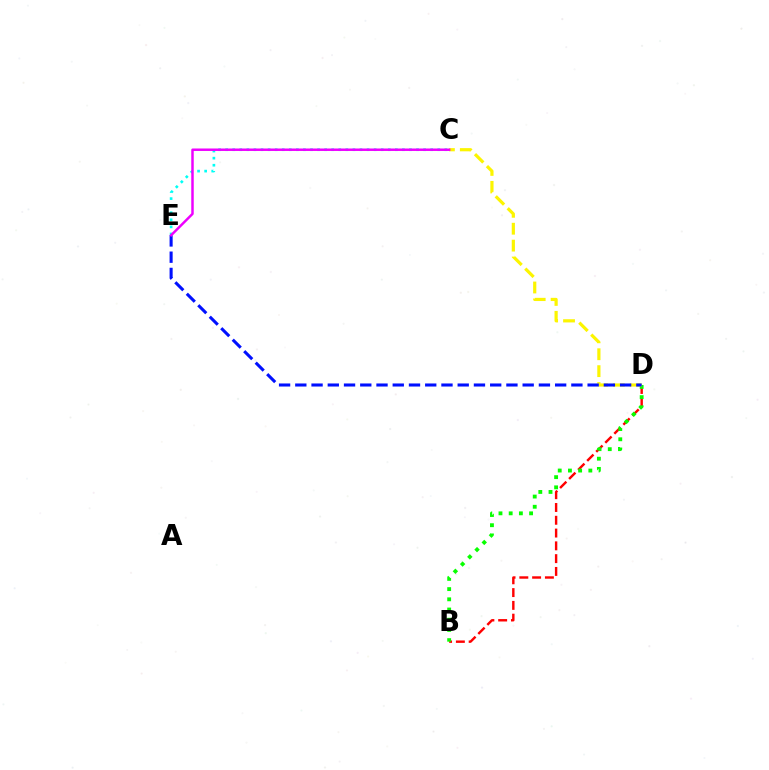{('B', 'D'): [{'color': '#ff0000', 'line_style': 'dashed', 'thickness': 1.74}, {'color': '#08ff00', 'line_style': 'dotted', 'thickness': 2.77}], ('C', 'E'): [{'color': '#00fff6', 'line_style': 'dotted', 'thickness': 1.92}, {'color': '#ee00ff', 'line_style': 'solid', 'thickness': 1.78}], ('C', 'D'): [{'color': '#fcf500', 'line_style': 'dashed', 'thickness': 2.3}], ('D', 'E'): [{'color': '#0010ff', 'line_style': 'dashed', 'thickness': 2.21}]}